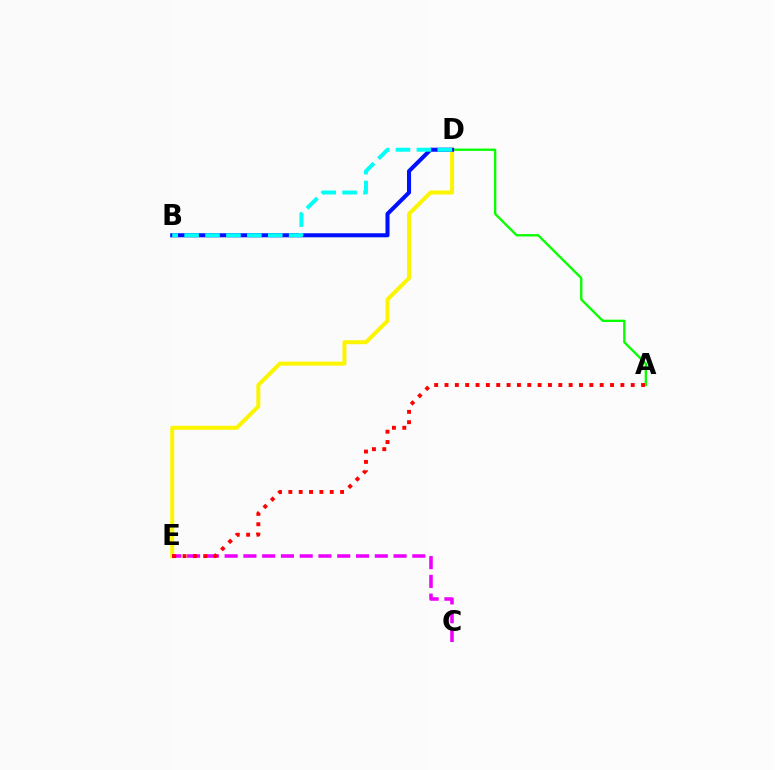{('A', 'D'): [{'color': '#08ff00', 'line_style': 'solid', 'thickness': 1.68}], ('D', 'E'): [{'color': '#fcf500', 'line_style': 'solid', 'thickness': 2.88}], ('C', 'E'): [{'color': '#ee00ff', 'line_style': 'dashed', 'thickness': 2.55}], ('B', 'D'): [{'color': '#0010ff', 'line_style': 'solid', 'thickness': 2.92}, {'color': '#00fff6', 'line_style': 'dashed', 'thickness': 2.84}], ('A', 'E'): [{'color': '#ff0000', 'line_style': 'dotted', 'thickness': 2.81}]}